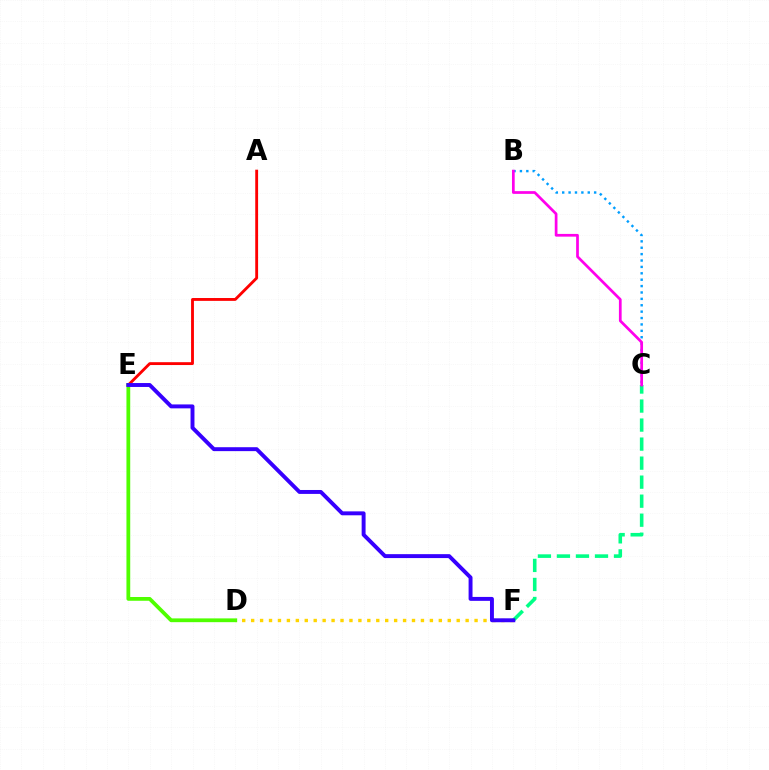{('A', 'E'): [{'color': '#ff0000', 'line_style': 'solid', 'thickness': 2.05}], ('C', 'F'): [{'color': '#00ff86', 'line_style': 'dashed', 'thickness': 2.58}], ('D', 'F'): [{'color': '#ffd500', 'line_style': 'dotted', 'thickness': 2.43}], ('D', 'E'): [{'color': '#4fff00', 'line_style': 'solid', 'thickness': 2.72}], ('E', 'F'): [{'color': '#3700ff', 'line_style': 'solid', 'thickness': 2.82}], ('B', 'C'): [{'color': '#009eff', 'line_style': 'dotted', 'thickness': 1.74}, {'color': '#ff00ed', 'line_style': 'solid', 'thickness': 1.96}]}